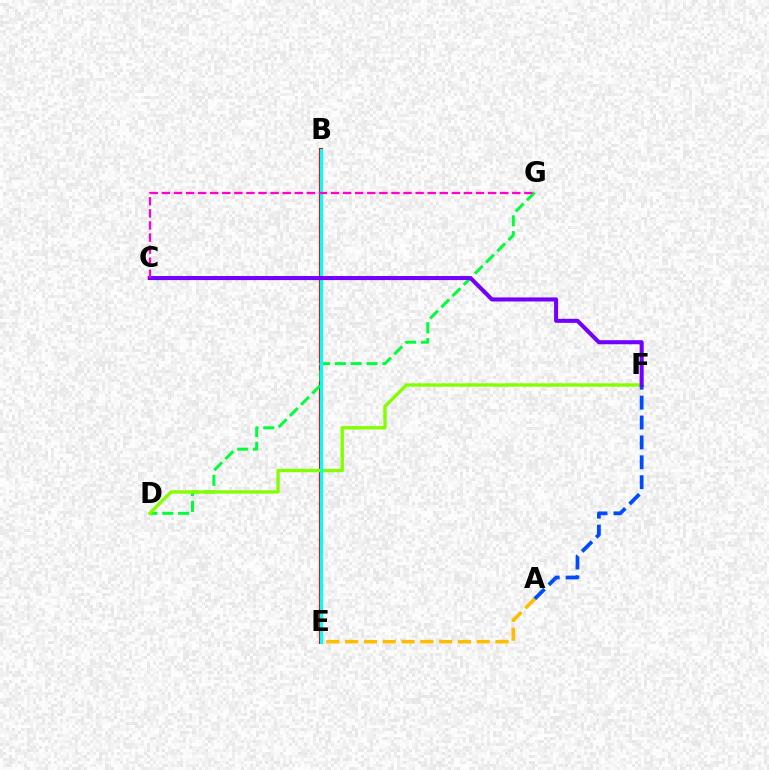{('B', 'E'): [{'color': '#ff0000', 'line_style': 'solid', 'thickness': 2.94}, {'color': '#00fff6', 'line_style': 'solid', 'thickness': 2.23}], ('D', 'G'): [{'color': '#00ff39', 'line_style': 'dashed', 'thickness': 2.15}], ('A', 'F'): [{'color': '#004bff', 'line_style': 'dashed', 'thickness': 2.7}], ('D', 'F'): [{'color': '#84ff00', 'line_style': 'solid', 'thickness': 2.42}], ('C', 'F'): [{'color': '#7200ff', 'line_style': 'solid', 'thickness': 2.92}], ('A', 'E'): [{'color': '#ffbd00', 'line_style': 'dashed', 'thickness': 2.55}], ('C', 'G'): [{'color': '#ff00cf', 'line_style': 'dashed', 'thickness': 1.64}]}